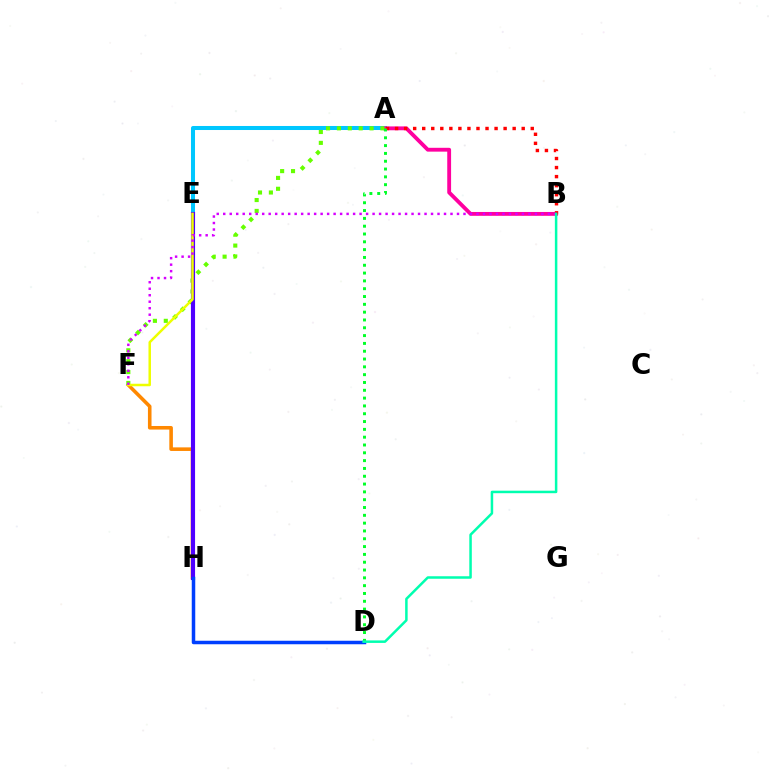{('A', 'E'): [{'color': '#00c7ff', 'line_style': 'solid', 'thickness': 2.9}], ('A', 'B'): [{'color': '#ff00a0', 'line_style': 'solid', 'thickness': 2.76}, {'color': '#ff0000', 'line_style': 'dotted', 'thickness': 2.46}], ('F', 'H'): [{'color': '#ff8800', 'line_style': 'solid', 'thickness': 2.58}], ('A', 'F'): [{'color': '#66ff00', 'line_style': 'dotted', 'thickness': 2.96}], ('E', 'H'): [{'color': '#4f00ff', 'line_style': 'solid', 'thickness': 2.97}], ('E', 'F'): [{'color': '#eeff00', 'line_style': 'solid', 'thickness': 1.8}], ('D', 'H'): [{'color': '#003fff', 'line_style': 'solid', 'thickness': 2.52}], ('B', 'F'): [{'color': '#d600ff', 'line_style': 'dotted', 'thickness': 1.76}], ('A', 'D'): [{'color': '#00ff27', 'line_style': 'dotted', 'thickness': 2.12}], ('B', 'D'): [{'color': '#00ffaf', 'line_style': 'solid', 'thickness': 1.8}]}